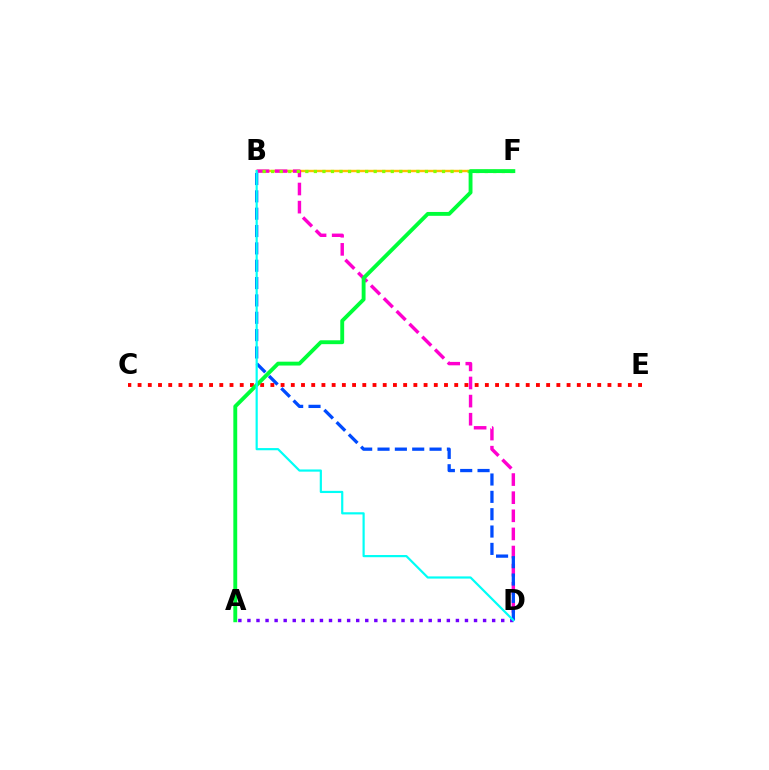{('C', 'E'): [{'color': '#ff0000', 'line_style': 'dotted', 'thickness': 2.78}], ('B', 'F'): [{'color': '#ffbd00', 'line_style': 'solid', 'thickness': 1.75}, {'color': '#84ff00', 'line_style': 'dotted', 'thickness': 2.32}], ('B', 'D'): [{'color': '#ff00cf', 'line_style': 'dashed', 'thickness': 2.46}, {'color': '#004bff', 'line_style': 'dashed', 'thickness': 2.36}, {'color': '#00fff6', 'line_style': 'solid', 'thickness': 1.58}], ('A', 'D'): [{'color': '#7200ff', 'line_style': 'dotted', 'thickness': 2.46}], ('A', 'F'): [{'color': '#00ff39', 'line_style': 'solid', 'thickness': 2.79}]}